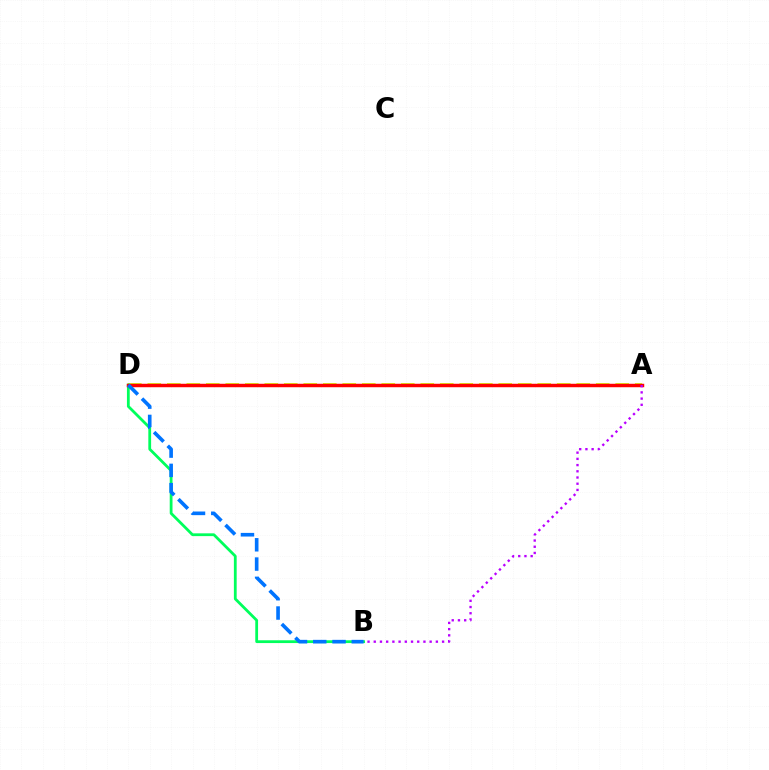{('A', 'D'): [{'color': '#d1ff00', 'line_style': 'dashed', 'thickness': 2.65}, {'color': '#ff0000', 'line_style': 'solid', 'thickness': 2.49}], ('B', 'D'): [{'color': '#00ff5c', 'line_style': 'solid', 'thickness': 2.01}, {'color': '#0074ff', 'line_style': 'dashed', 'thickness': 2.62}], ('A', 'B'): [{'color': '#b900ff', 'line_style': 'dotted', 'thickness': 1.69}]}